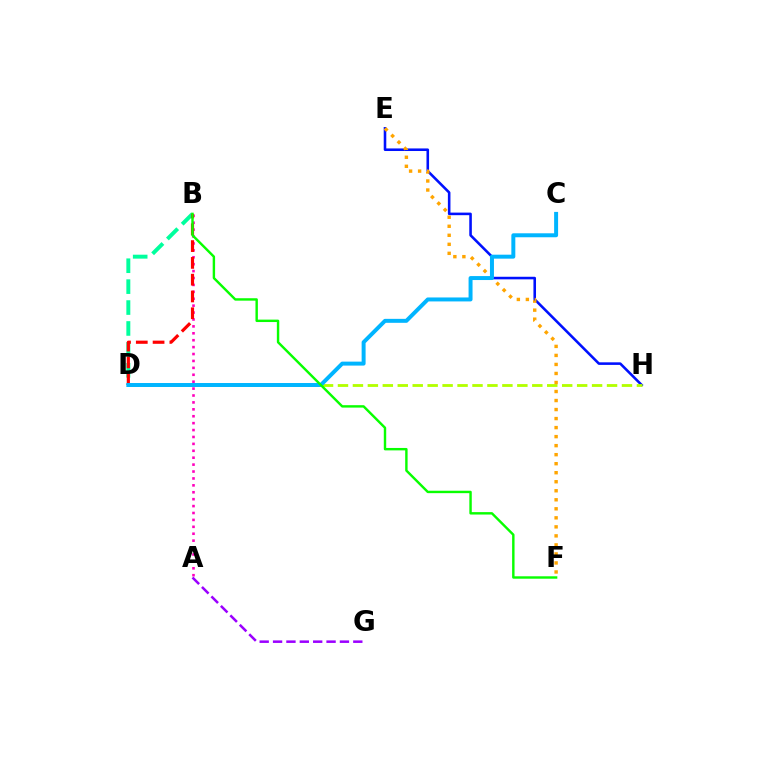{('B', 'D'): [{'color': '#00ff9d', 'line_style': 'dashed', 'thickness': 2.84}, {'color': '#ff0000', 'line_style': 'dashed', 'thickness': 2.28}], ('E', 'H'): [{'color': '#0010ff', 'line_style': 'solid', 'thickness': 1.85}], ('D', 'H'): [{'color': '#b3ff00', 'line_style': 'dashed', 'thickness': 2.03}], ('E', 'F'): [{'color': '#ffa500', 'line_style': 'dotted', 'thickness': 2.45}], ('A', 'B'): [{'color': '#ff00bd', 'line_style': 'dotted', 'thickness': 1.88}], ('A', 'G'): [{'color': '#9b00ff', 'line_style': 'dashed', 'thickness': 1.82}], ('C', 'D'): [{'color': '#00b5ff', 'line_style': 'solid', 'thickness': 2.86}], ('B', 'F'): [{'color': '#08ff00', 'line_style': 'solid', 'thickness': 1.74}]}